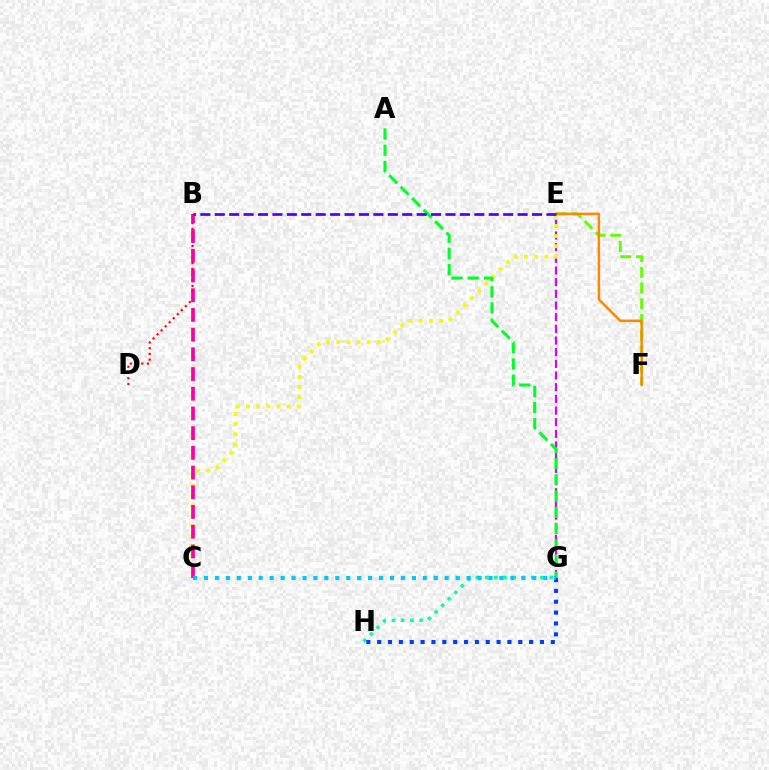{('G', 'H'): [{'color': '#00ffaf', 'line_style': 'dotted', 'thickness': 2.51}, {'color': '#003fff', 'line_style': 'dotted', 'thickness': 2.95}], ('E', 'G'): [{'color': '#d600ff', 'line_style': 'dashed', 'thickness': 1.59}], ('E', 'F'): [{'color': '#66ff00', 'line_style': 'dashed', 'thickness': 2.14}, {'color': '#ff8800', 'line_style': 'solid', 'thickness': 1.81}], ('B', 'D'): [{'color': '#ff0000', 'line_style': 'dotted', 'thickness': 1.55}], ('C', 'E'): [{'color': '#eeff00', 'line_style': 'dotted', 'thickness': 2.76}], ('B', 'C'): [{'color': '#ff00a0', 'line_style': 'dashed', 'thickness': 2.68}], ('A', 'G'): [{'color': '#00ff27', 'line_style': 'dashed', 'thickness': 2.2}], ('C', 'G'): [{'color': '#00c7ff', 'line_style': 'dotted', 'thickness': 2.97}], ('B', 'E'): [{'color': '#4f00ff', 'line_style': 'dashed', 'thickness': 1.96}]}